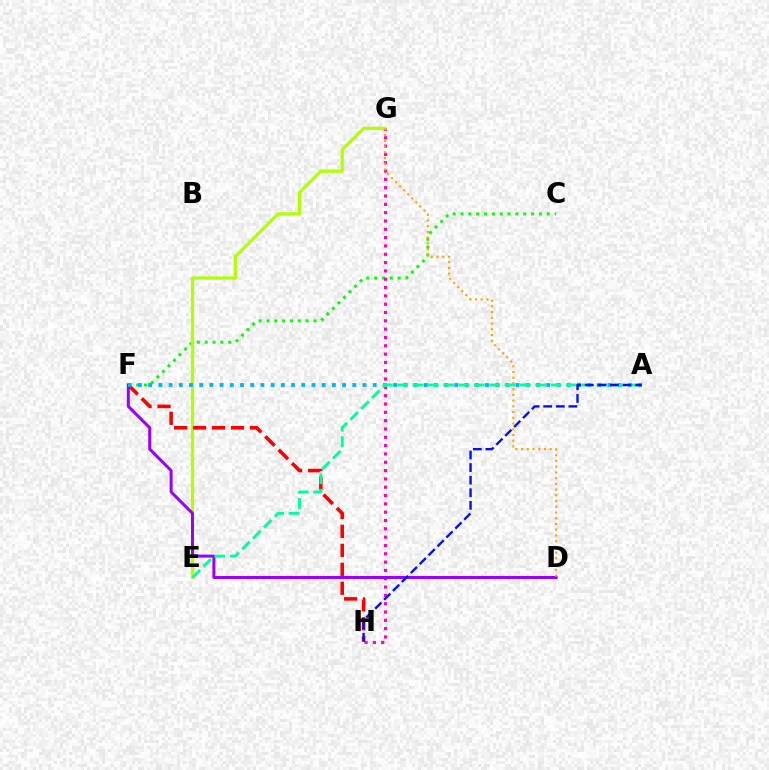{('C', 'F'): [{'color': '#08ff00', 'line_style': 'dotted', 'thickness': 2.13}], ('G', 'H'): [{'color': '#ff00bd', 'line_style': 'dotted', 'thickness': 2.26}], ('E', 'G'): [{'color': '#b3ff00', 'line_style': 'solid', 'thickness': 2.33}], ('F', 'H'): [{'color': '#ff0000', 'line_style': 'dashed', 'thickness': 2.58}], ('D', 'F'): [{'color': '#9b00ff', 'line_style': 'solid', 'thickness': 2.17}], ('A', 'F'): [{'color': '#00b5ff', 'line_style': 'dotted', 'thickness': 2.77}], ('D', 'G'): [{'color': '#ffa500', 'line_style': 'dotted', 'thickness': 1.56}], ('A', 'E'): [{'color': '#00ff9d', 'line_style': 'dashed', 'thickness': 2.08}], ('A', 'H'): [{'color': '#0010ff', 'line_style': 'dashed', 'thickness': 1.71}]}